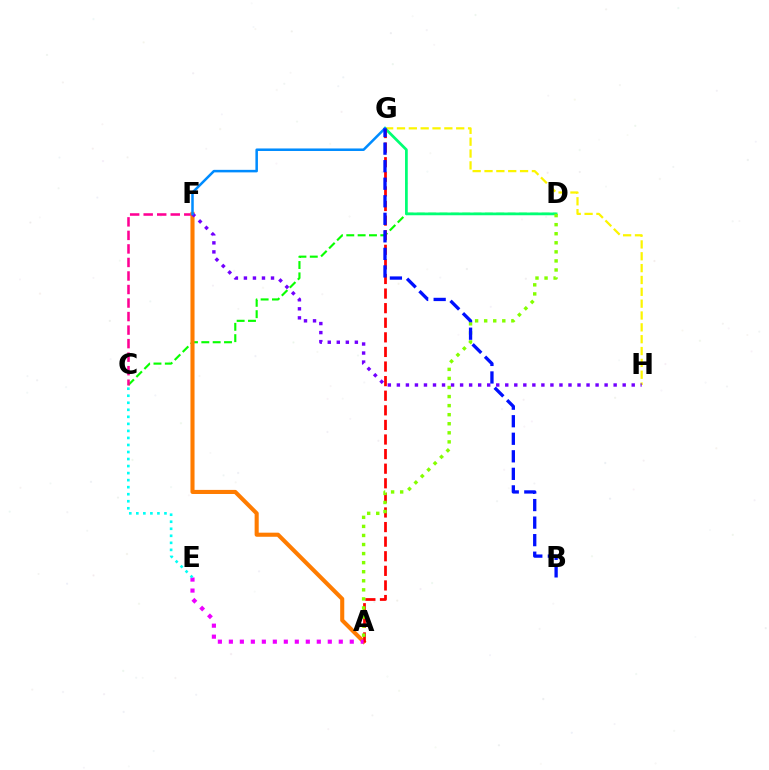{('C', 'D'): [{'color': '#08ff00', 'line_style': 'dashed', 'thickness': 1.54}], ('G', 'H'): [{'color': '#fcf500', 'line_style': 'dashed', 'thickness': 1.61}], ('D', 'G'): [{'color': '#00ff74', 'line_style': 'solid', 'thickness': 1.96}], ('C', 'F'): [{'color': '#ff0094', 'line_style': 'dashed', 'thickness': 1.84}], ('A', 'F'): [{'color': '#ff7c00', 'line_style': 'solid', 'thickness': 2.94}], ('A', 'G'): [{'color': '#ff0000', 'line_style': 'dashed', 'thickness': 1.98}], ('A', 'D'): [{'color': '#84ff00', 'line_style': 'dotted', 'thickness': 2.46}], ('F', 'H'): [{'color': '#7200ff', 'line_style': 'dotted', 'thickness': 2.45}], ('A', 'E'): [{'color': '#ee00ff', 'line_style': 'dotted', 'thickness': 2.99}], ('F', 'G'): [{'color': '#008cff', 'line_style': 'solid', 'thickness': 1.82}], ('C', 'E'): [{'color': '#00fff6', 'line_style': 'dotted', 'thickness': 1.91}], ('B', 'G'): [{'color': '#0010ff', 'line_style': 'dashed', 'thickness': 2.38}]}